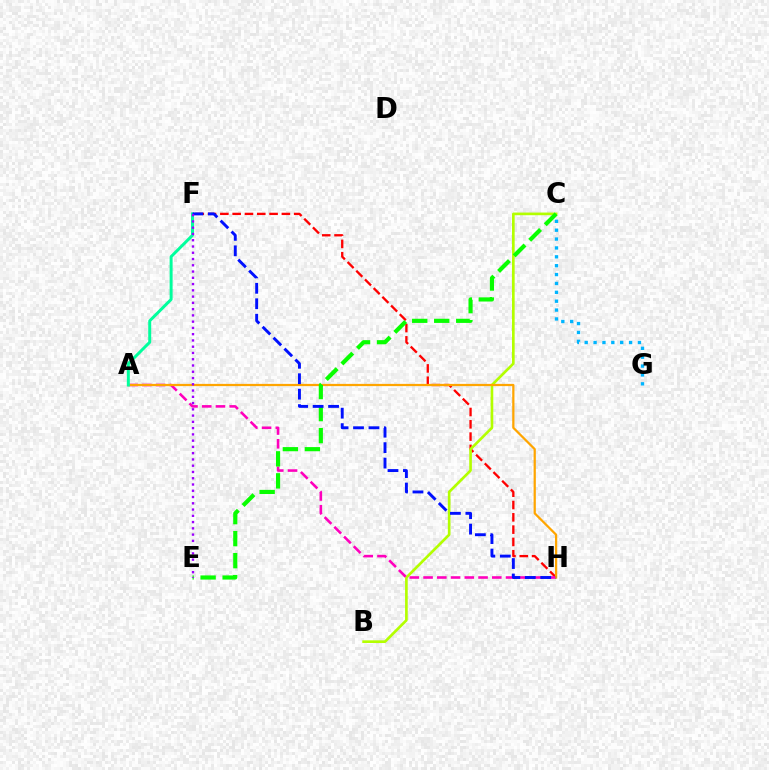{('F', 'H'): [{'color': '#ff0000', 'line_style': 'dashed', 'thickness': 1.67}, {'color': '#0010ff', 'line_style': 'dashed', 'thickness': 2.1}], ('B', 'C'): [{'color': '#b3ff00', 'line_style': 'solid', 'thickness': 1.91}], ('C', 'G'): [{'color': '#00b5ff', 'line_style': 'dotted', 'thickness': 2.41}], ('A', 'H'): [{'color': '#ff00bd', 'line_style': 'dashed', 'thickness': 1.87}, {'color': '#ffa500', 'line_style': 'solid', 'thickness': 1.61}], ('A', 'F'): [{'color': '#00ff9d', 'line_style': 'solid', 'thickness': 2.14}], ('C', 'E'): [{'color': '#08ff00', 'line_style': 'dashed', 'thickness': 2.99}], ('E', 'F'): [{'color': '#9b00ff', 'line_style': 'dotted', 'thickness': 1.7}]}